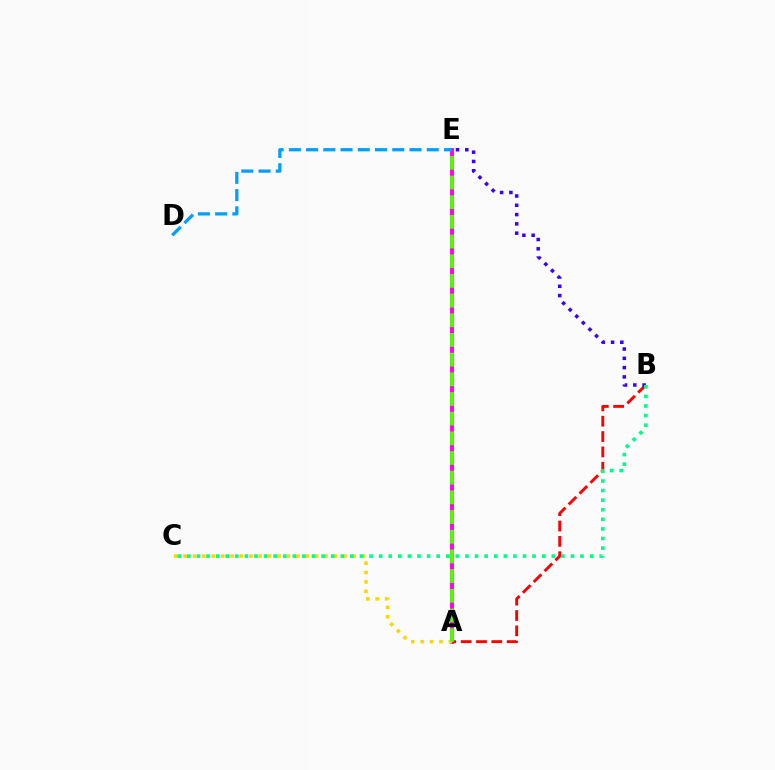{('A', 'E'): [{'color': '#ff00ed', 'line_style': 'solid', 'thickness': 2.8}, {'color': '#4fff00', 'line_style': 'dashed', 'thickness': 2.67}], ('A', 'B'): [{'color': '#ff0000', 'line_style': 'dashed', 'thickness': 2.08}], ('A', 'C'): [{'color': '#ffd500', 'line_style': 'dotted', 'thickness': 2.55}], ('B', 'E'): [{'color': '#3700ff', 'line_style': 'dotted', 'thickness': 2.52}], ('B', 'C'): [{'color': '#00ff86', 'line_style': 'dotted', 'thickness': 2.61}], ('D', 'E'): [{'color': '#009eff', 'line_style': 'dashed', 'thickness': 2.34}]}